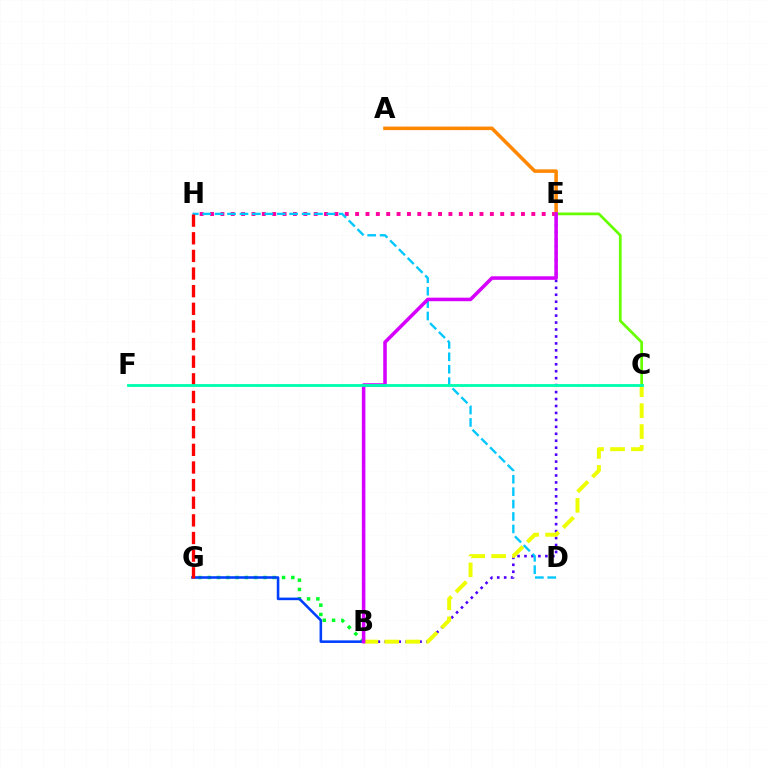{('B', 'G'): [{'color': '#00ff27', 'line_style': 'dotted', 'thickness': 2.52}, {'color': '#003fff', 'line_style': 'solid', 'thickness': 1.86}], ('E', 'H'): [{'color': '#ff00a0', 'line_style': 'dotted', 'thickness': 2.82}], ('B', 'E'): [{'color': '#4f00ff', 'line_style': 'dotted', 'thickness': 1.89}, {'color': '#d600ff', 'line_style': 'solid', 'thickness': 2.55}], ('B', 'C'): [{'color': '#eeff00', 'line_style': 'dashed', 'thickness': 2.84}], ('C', 'E'): [{'color': '#66ff00', 'line_style': 'solid', 'thickness': 1.96}], ('A', 'E'): [{'color': '#ff8800', 'line_style': 'solid', 'thickness': 2.56}], ('D', 'H'): [{'color': '#00c7ff', 'line_style': 'dashed', 'thickness': 1.69}], ('G', 'H'): [{'color': '#ff0000', 'line_style': 'dashed', 'thickness': 2.4}], ('C', 'F'): [{'color': '#00ffaf', 'line_style': 'solid', 'thickness': 2.04}]}